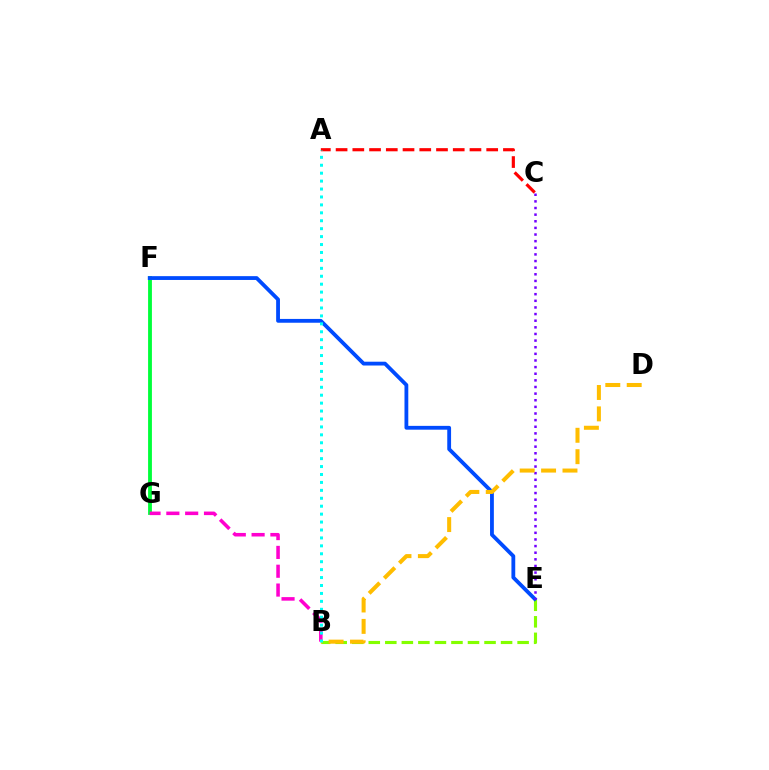{('F', 'G'): [{'color': '#00ff39', 'line_style': 'solid', 'thickness': 2.76}], ('B', 'E'): [{'color': '#84ff00', 'line_style': 'dashed', 'thickness': 2.25}], ('B', 'G'): [{'color': '#ff00cf', 'line_style': 'dashed', 'thickness': 2.56}], ('E', 'F'): [{'color': '#004bff', 'line_style': 'solid', 'thickness': 2.74}], ('C', 'E'): [{'color': '#7200ff', 'line_style': 'dotted', 'thickness': 1.8}], ('A', 'C'): [{'color': '#ff0000', 'line_style': 'dashed', 'thickness': 2.27}], ('B', 'D'): [{'color': '#ffbd00', 'line_style': 'dashed', 'thickness': 2.91}], ('A', 'B'): [{'color': '#00fff6', 'line_style': 'dotted', 'thickness': 2.15}]}